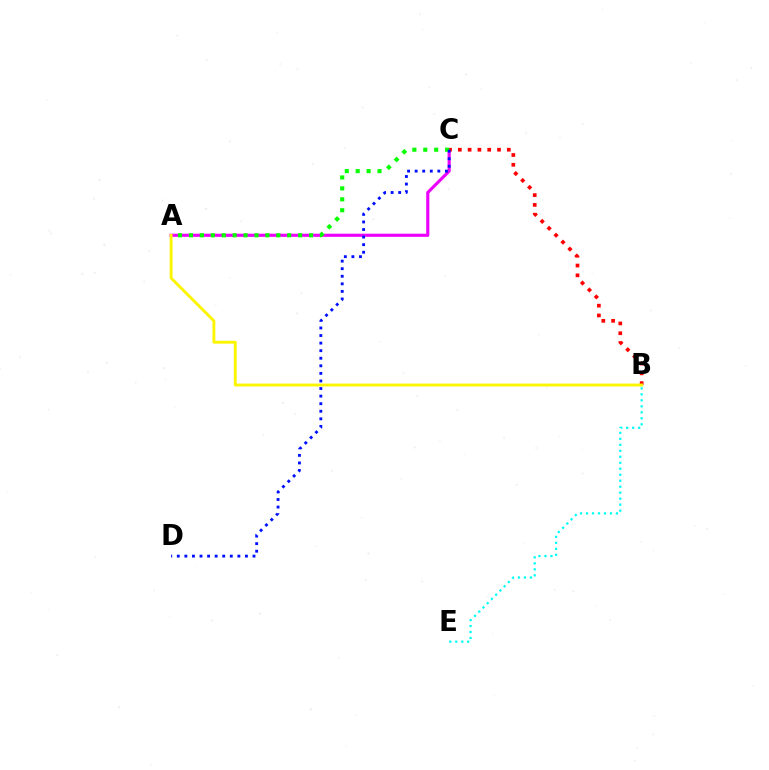{('A', 'C'): [{'color': '#ee00ff', 'line_style': 'solid', 'thickness': 2.26}, {'color': '#08ff00', 'line_style': 'dotted', 'thickness': 2.97}], ('B', 'C'): [{'color': '#ff0000', 'line_style': 'dotted', 'thickness': 2.66}], ('C', 'D'): [{'color': '#0010ff', 'line_style': 'dotted', 'thickness': 2.06}], ('B', 'E'): [{'color': '#00fff6', 'line_style': 'dotted', 'thickness': 1.63}], ('A', 'B'): [{'color': '#fcf500', 'line_style': 'solid', 'thickness': 2.07}]}